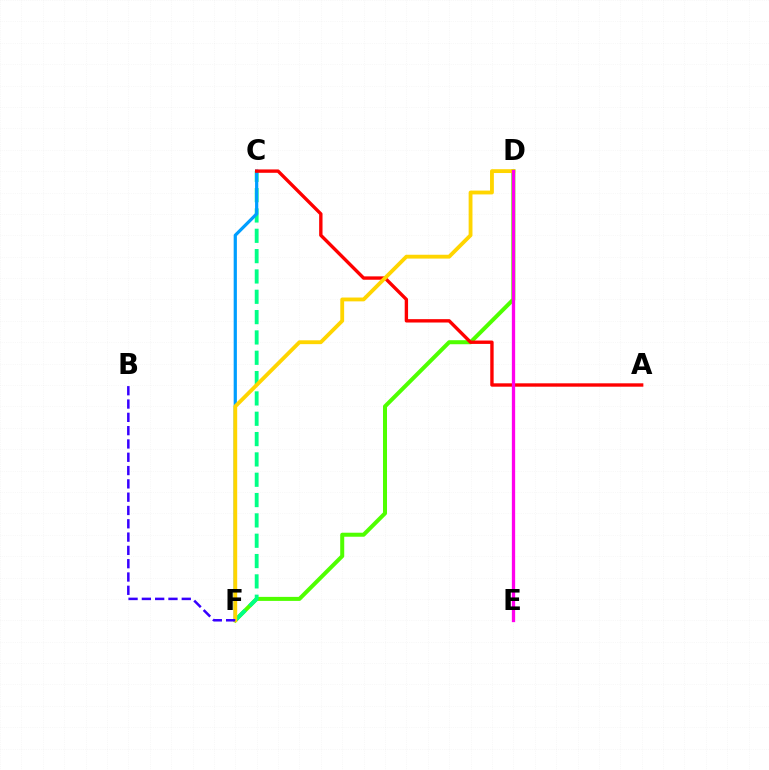{('D', 'F'): [{'color': '#4fff00', 'line_style': 'solid', 'thickness': 2.89}, {'color': '#ffd500', 'line_style': 'solid', 'thickness': 2.76}], ('C', 'F'): [{'color': '#00ff86', 'line_style': 'dashed', 'thickness': 2.76}, {'color': '#009eff', 'line_style': 'solid', 'thickness': 2.31}], ('A', 'C'): [{'color': '#ff0000', 'line_style': 'solid', 'thickness': 2.43}], ('B', 'F'): [{'color': '#3700ff', 'line_style': 'dashed', 'thickness': 1.81}], ('D', 'E'): [{'color': '#ff00ed', 'line_style': 'solid', 'thickness': 2.37}]}